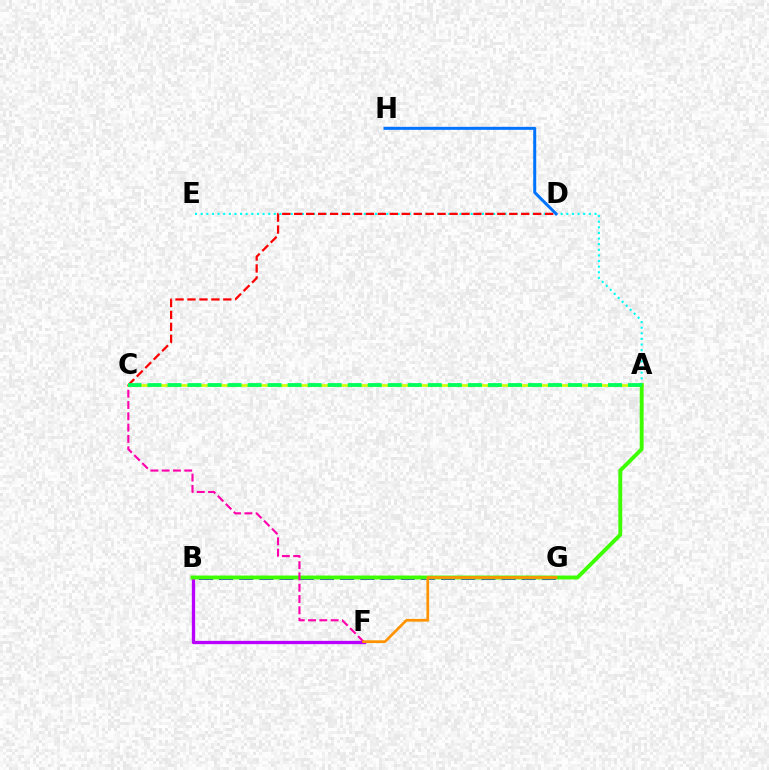{('B', 'F'): [{'color': '#b900ff', 'line_style': 'solid', 'thickness': 2.38}], ('A', 'E'): [{'color': '#00fff6', 'line_style': 'dotted', 'thickness': 1.53}], ('A', 'C'): [{'color': '#d1ff00', 'line_style': 'solid', 'thickness': 1.9}, {'color': '#00ff5c', 'line_style': 'dashed', 'thickness': 2.72}], ('C', 'D'): [{'color': '#ff0000', 'line_style': 'dashed', 'thickness': 1.62}], ('B', 'G'): [{'color': '#2500ff', 'line_style': 'dashed', 'thickness': 2.74}], ('A', 'B'): [{'color': '#3dff00', 'line_style': 'solid', 'thickness': 2.8}], ('C', 'F'): [{'color': '#ff00ac', 'line_style': 'dashed', 'thickness': 1.53}], ('F', 'G'): [{'color': '#ff9400', 'line_style': 'solid', 'thickness': 1.95}], ('D', 'H'): [{'color': '#0074ff', 'line_style': 'solid', 'thickness': 2.17}]}